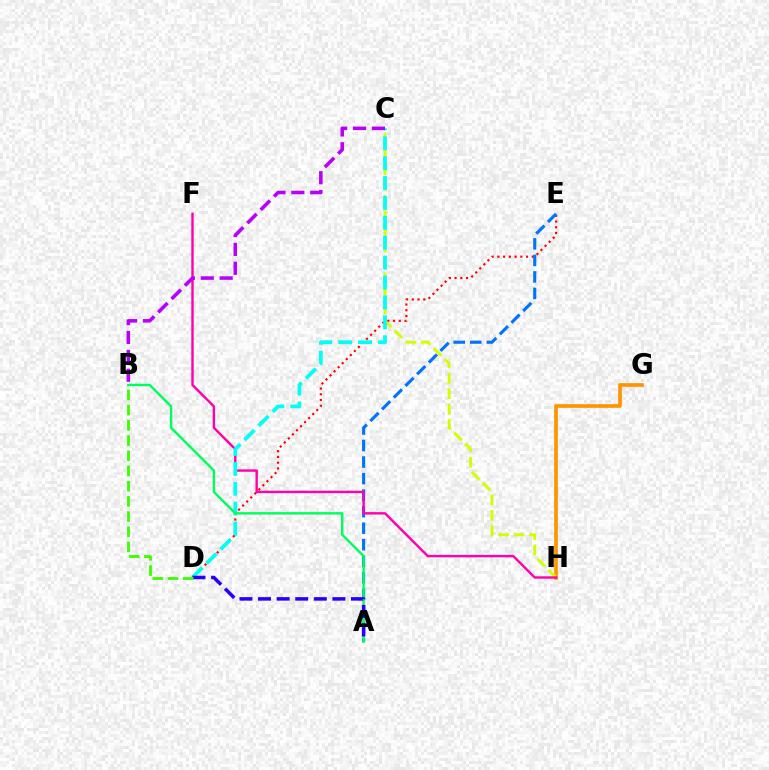{('G', 'H'): [{'color': '#ff9400', 'line_style': 'solid', 'thickness': 2.65}], ('D', 'E'): [{'color': '#ff0000', 'line_style': 'dotted', 'thickness': 1.56}], ('C', 'H'): [{'color': '#d1ff00', 'line_style': 'dashed', 'thickness': 2.1}], ('A', 'E'): [{'color': '#0074ff', 'line_style': 'dashed', 'thickness': 2.25}], ('F', 'H'): [{'color': '#ff00ac', 'line_style': 'solid', 'thickness': 1.73}], ('C', 'D'): [{'color': '#00fff6', 'line_style': 'dashed', 'thickness': 2.7}], ('B', 'C'): [{'color': '#b900ff', 'line_style': 'dashed', 'thickness': 2.57}], ('A', 'B'): [{'color': '#00ff5c', 'line_style': 'solid', 'thickness': 1.75}], ('A', 'D'): [{'color': '#2500ff', 'line_style': 'dashed', 'thickness': 2.53}], ('B', 'D'): [{'color': '#3dff00', 'line_style': 'dashed', 'thickness': 2.07}]}